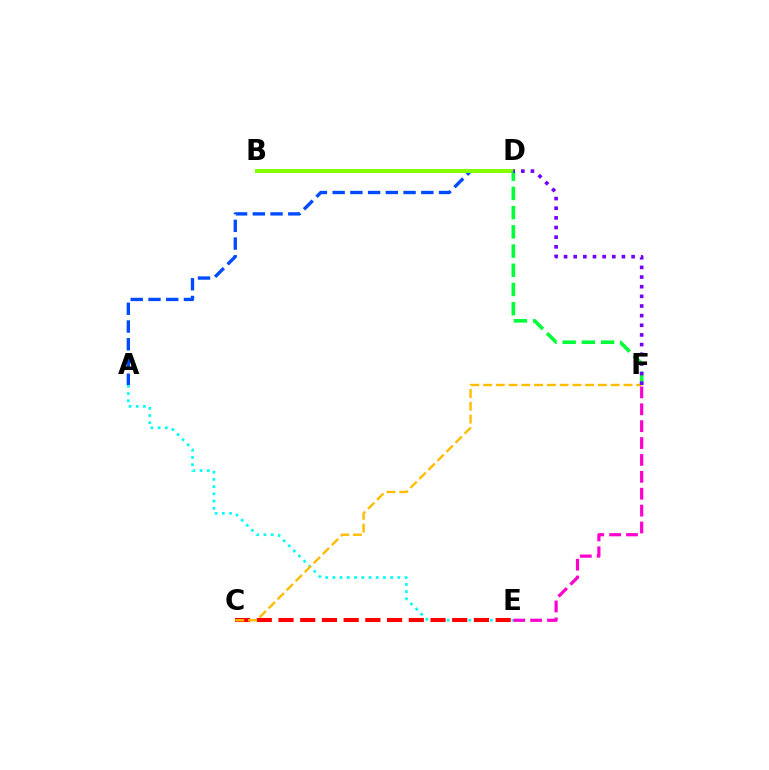{('A', 'E'): [{'color': '#00fff6', 'line_style': 'dotted', 'thickness': 1.96}], ('C', 'E'): [{'color': '#ff0000', 'line_style': 'dashed', 'thickness': 2.95}], ('A', 'D'): [{'color': '#004bff', 'line_style': 'dashed', 'thickness': 2.41}], ('B', 'D'): [{'color': '#84ff00', 'line_style': 'solid', 'thickness': 2.9}], ('C', 'F'): [{'color': '#ffbd00', 'line_style': 'dashed', 'thickness': 1.73}], ('E', 'F'): [{'color': '#ff00cf', 'line_style': 'dashed', 'thickness': 2.29}], ('D', 'F'): [{'color': '#00ff39', 'line_style': 'dashed', 'thickness': 2.61}, {'color': '#7200ff', 'line_style': 'dotted', 'thickness': 2.62}]}